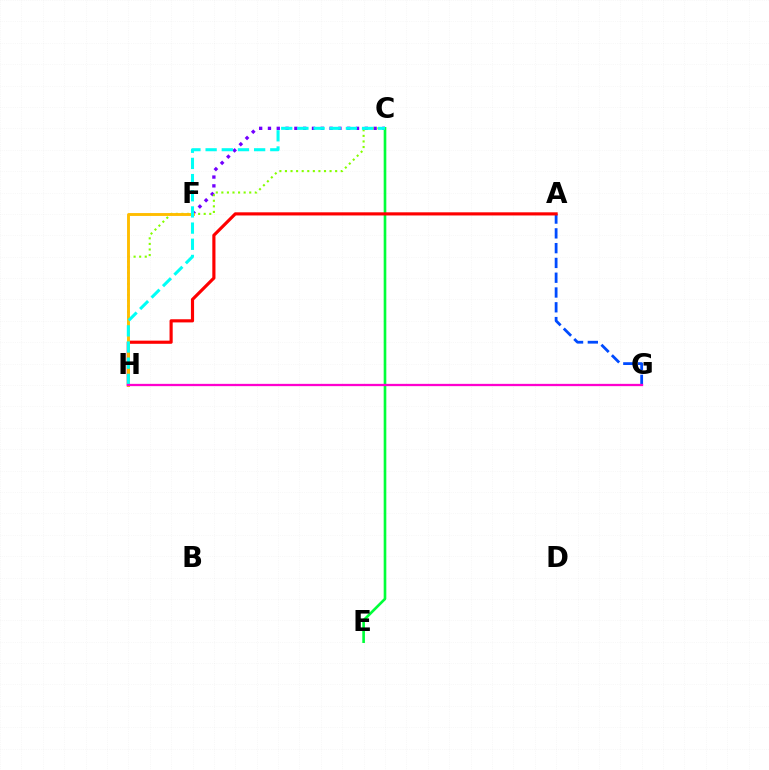{('C', 'E'): [{'color': '#00ff39', 'line_style': 'solid', 'thickness': 1.9}], ('C', 'F'): [{'color': '#7200ff', 'line_style': 'dotted', 'thickness': 2.39}], ('A', 'G'): [{'color': '#004bff', 'line_style': 'dashed', 'thickness': 2.01}], ('C', 'H'): [{'color': '#84ff00', 'line_style': 'dotted', 'thickness': 1.51}, {'color': '#00fff6', 'line_style': 'dashed', 'thickness': 2.2}], ('A', 'H'): [{'color': '#ff0000', 'line_style': 'solid', 'thickness': 2.27}], ('F', 'H'): [{'color': '#ffbd00', 'line_style': 'solid', 'thickness': 2.08}], ('G', 'H'): [{'color': '#ff00cf', 'line_style': 'solid', 'thickness': 1.65}]}